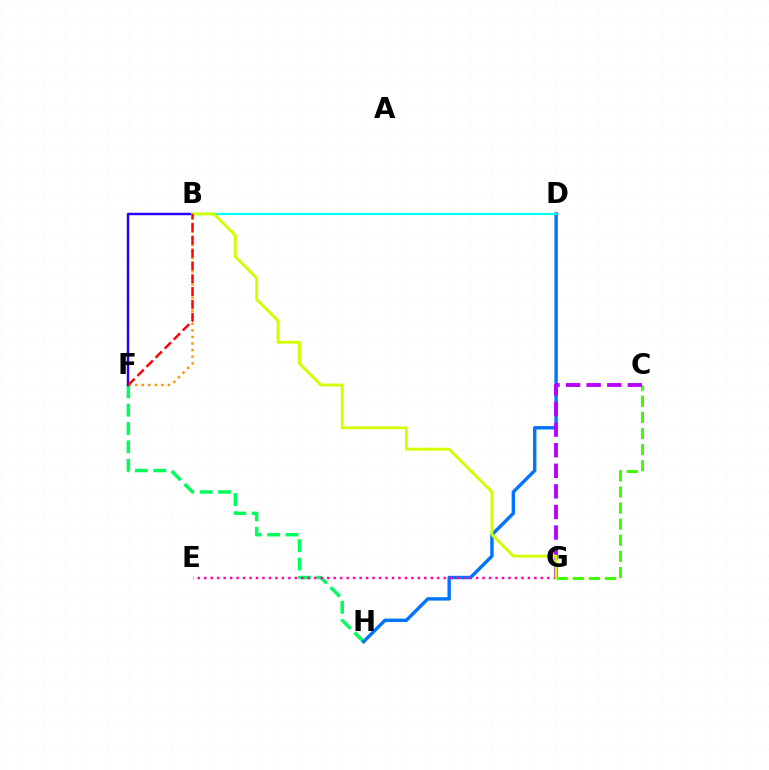{('F', 'H'): [{'color': '#00ff5c', 'line_style': 'dashed', 'thickness': 2.5}], ('D', 'H'): [{'color': '#0074ff', 'line_style': 'solid', 'thickness': 2.45}], ('B', 'F'): [{'color': '#ff9400', 'line_style': 'dotted', 'thickness': 1.78}, {'color': '#2500ff', 'line_style': 'solid', 'thickness': 1.76}, {'color': '#ff0000', 'line_style': 'dashed', 'thickness': 1.74}], ('B', 'D'): [{'color': '#00fff6', 'line_style': 'solid', 'thickness': 1.57}], ('C', 'G'): [{'color': '#3dff00', 'line_style': 'dashed', 'thickness': 2.19}, {'color': '#b900ff', 'line_style': 'dashed', 'thickness': 2.8}], ('E', 'G'): [{'color': '#ff00ac', 'line_style': 'dotted', 'thickness': 1.76}], ('B', 'G'): [{'color': '#d1ff00', 'line_style': 'solid', 'thickness': 2.08}]}